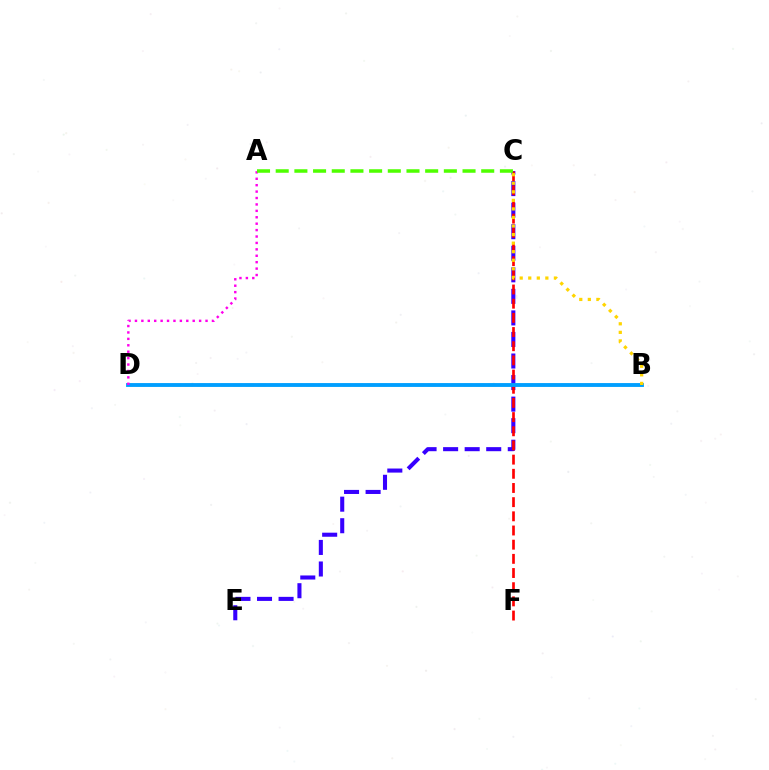{('B', 'D'): [{'color': '#00ff86', 'line_style': 'dashed', 'thickness': 1.65}, {'color': '#009eff', 'line_style': 'solid', 'thickness': 2.77}], ('C', 'E'): [{'color': '#3700ff', 'line_style': 'dashed', 'thickness': 2.93}], ('C', 'F'): [{'color': '#ff0000', 'line_style': 'dashed', 'thickness': 1.93}], ('A', 'D'): [{'color': '#ff00ed', 'line_style': 'dotted', 'thickness': 1.74}], ('A', 'C'): [{'color': '#4fff00', 'line_style': 'dashed', 'thickness': 2.54}], ('B', 'C'): [{'color': '#ffd500', 'line_style': 'dotted', 'thickness': 2.32}]}